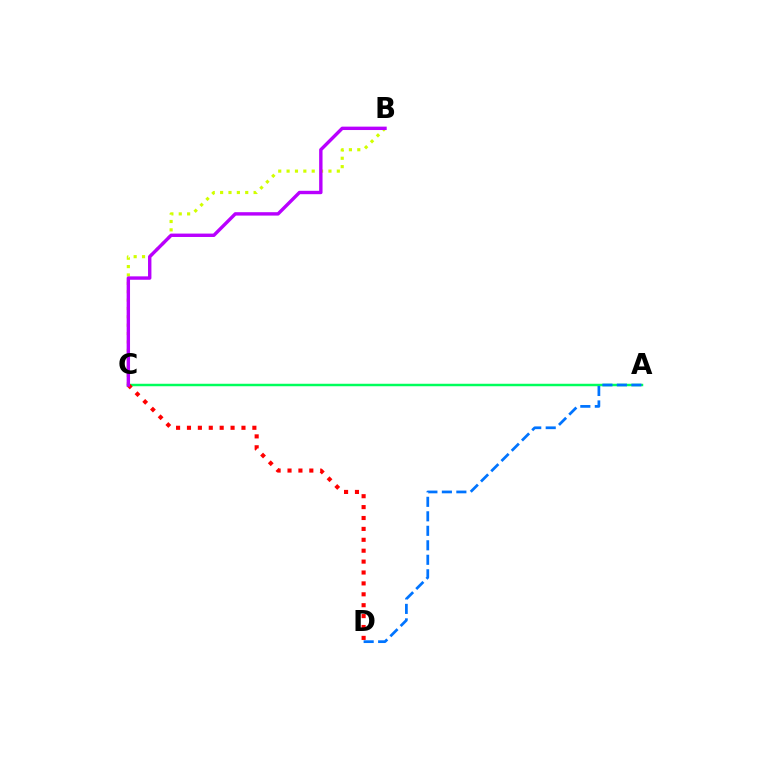{('A', 'C'): [{'color': '#00ff5c', 'line_style': 'solid', 'thickness': 1.78}], ('B', 'C'): [{'color': '#d1ff00', 'line_style': 'dotted', 'thickness': 2.27}, {'color': '#b900ff', 'line_style': 'solid', 'thickness': 2.44}], ('A', 'D'): [{'color': '#0074ff', 'line_style': 'dashed', 'thickness': 1.97}], ('C', 'D'): [{'color': '#ff0000', 'line_style': 'dotted', 'thickness': 2.96}]}